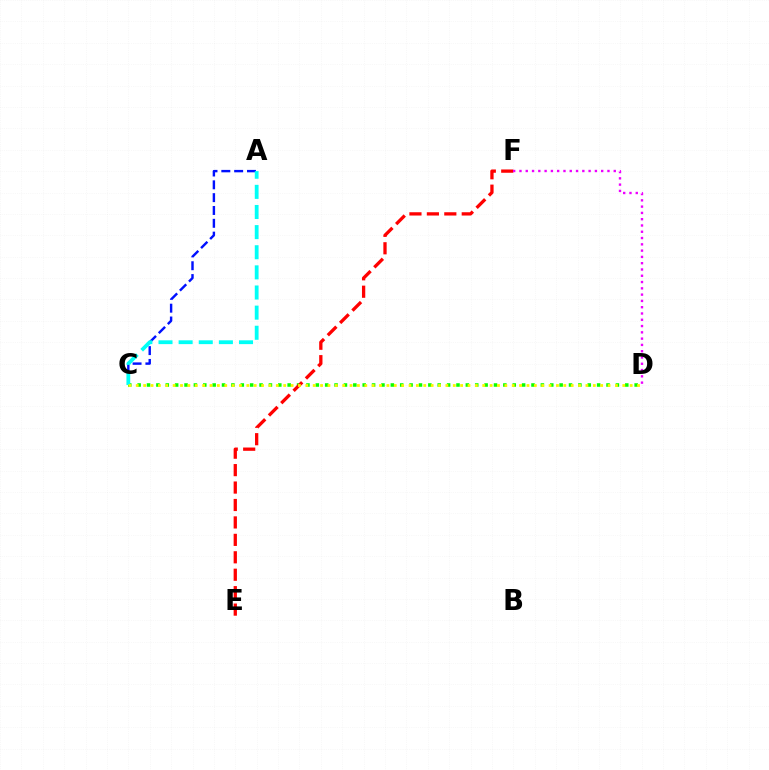{('A', 'C'): [{'color': '#0010ff', 'line_style': 'dashed', 'thickness': 1.74}, {'color': '#00fff6', 'line_style': 'dashed', 'thickness': 2.73}], ('C', 'D'): [{'color': '#08ff00', 'line_style': 'dotted', 'thickness': 2.55}, {'color': '#fcf500', 'line_style': 'dotted', 'thickness': 2.0}], ('E', 'F'): [{'color': '#ff0000', 'line_style': 'dashed', 'thickness': 2.37}], ('D', 'F'): [{'color': '#ee00ff', 'line_style': 'dotted', 'thickness': 1.71}]}